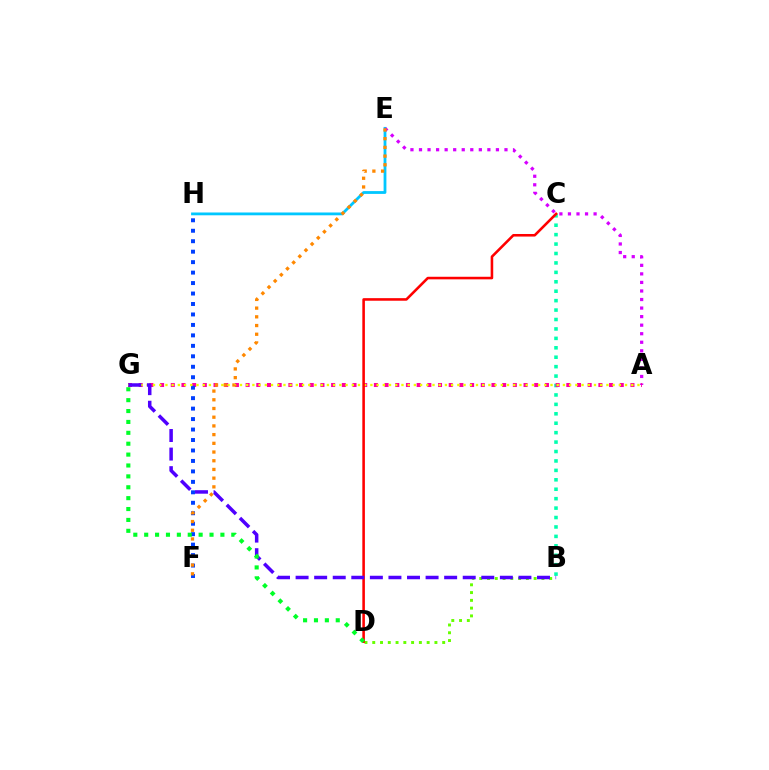{('E', 'H'): [{'color': '#00c7ff', 'line_style': 'solid', 'thickness': 2.02}], ('A', 'E'): [{'color': '#d600ff', 'line_style': 'dotted', 'thickness': 2.32}], ('B', 'C'): [{'color': '#00ffaf', 'line_style': 'dotted', 'thickness': 2.56}], ('A', 'G'): [{'color': '#ff00a0', 'line_style': 'dotted', 'thickness': 2.9}, {'color': '#eeff00', 'line_style': 'dotted', 'thickness': 1.69}], ('B', 'D'): [{'color': '#66ff00', 'line_style': 'dotted', 'thickness': 2.11}], ('F', 'H'): [{'color': '#003fff', 'line_style': 'dotted', 'thickness': 2.84}], ('C', 'D'): [{'color': '#ff0000', 'line_style': 'solid', 'thickness': 1.85}], ('B', 'G'): [{'color': '#4f00ff', 'line_style': 'dashed', 'thickness': 2.52}], ('D', 'G'): [{'color': '#00ff27', 'line_style': 'dotted', 'thickness': 2.96}], ('E', 'F'): [{'color': '#ff8800', 'line_style': 'dotted', 'thickness': 2.37}]}